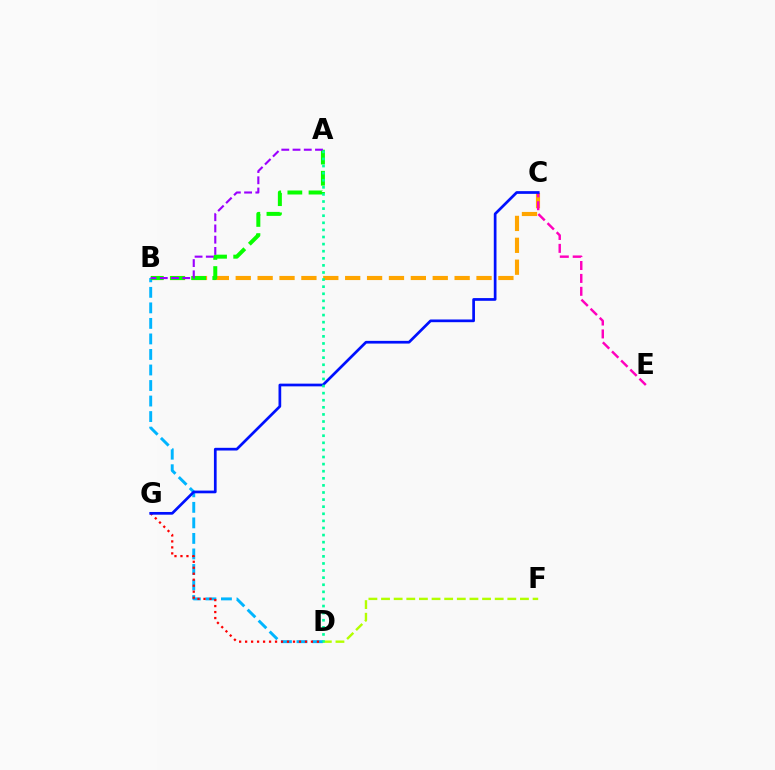{('B', 'C'): [{'color': '#ffa500', 'line_style': 'dashed', 'thickness': 2.97}], ('D', 'F'): [{'color': '#b3ff00', 'line_style': 'dashed', 'thickness': 1.72}], ('B', 'D'): [{'color': '#00b5ff', 'line_style': 'dashed', 'thickness': 2.11}], ('A', 'B'): [{'color': '#08ff00', 'line_style': 'dashed', 'thickness': 2.87}, {'color': '#9b00ff', 'line_style': 'dashed', 'thickness': 1.53}], ('D', 'G'): [{'color': '#ff0000', 'line_style': 'dotted', 'thickness': 1.63}], ('C', 'E'): [{'color': '#ff00bd', 'line_style': 'dashed', 'thickness': 1.75}], ('C', 'G'): [{'color': '#0010ff', 'line_style': 'solid', 'thickness': 1.95}], ('A', 'D'): [{'color': '#00ff9d', 'line_style': 'dotted', 'thickness': 1.93}]}